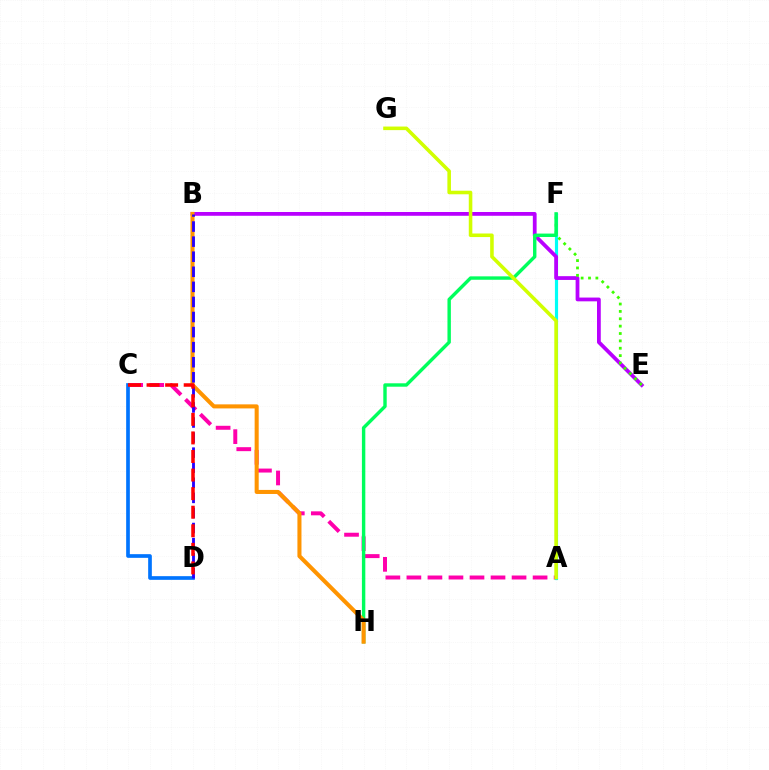{('A', 'C'): [{'color': '#ff00ac', 'line_style': 'dashed', 'thickness': 2.86}], ('A', 'F'): [{'color': '#00fff6', 'line_style': 'solid', 'thickness': 2.28}], ('B', 'E'): [{'color': '#b900ff', 'line_style': 'solid', 'thickness': 2.72}], ('E', 'F'): [{'color': '#3dff00', 'line_style': 'dotted', 'thickness': 2.0}], ('F', 'H'): [{'color': '#00ff5c', 'line_style': 'solid', 'thickness': 2.45}], ('C', 'D'): [{'color': '#0074ff', 'line_style': 'solid', 'thickness': 2.65}, {'color': '#ff0000', 'line_style': 'dashed', 'thickness': 2.52}], ('A', 'G'): [{'color': '#d1ff00', 'line_style': 'solid', 'thickness': 2.57}], ('B', 'H'): [{'color': '#ff9400', 'line_style': 'solid', 'thickness': 2.92}], ('B', 'D'): [{'color': '#2500ff', 'line_style': 'dashed', 'thickness': 2.05}]}